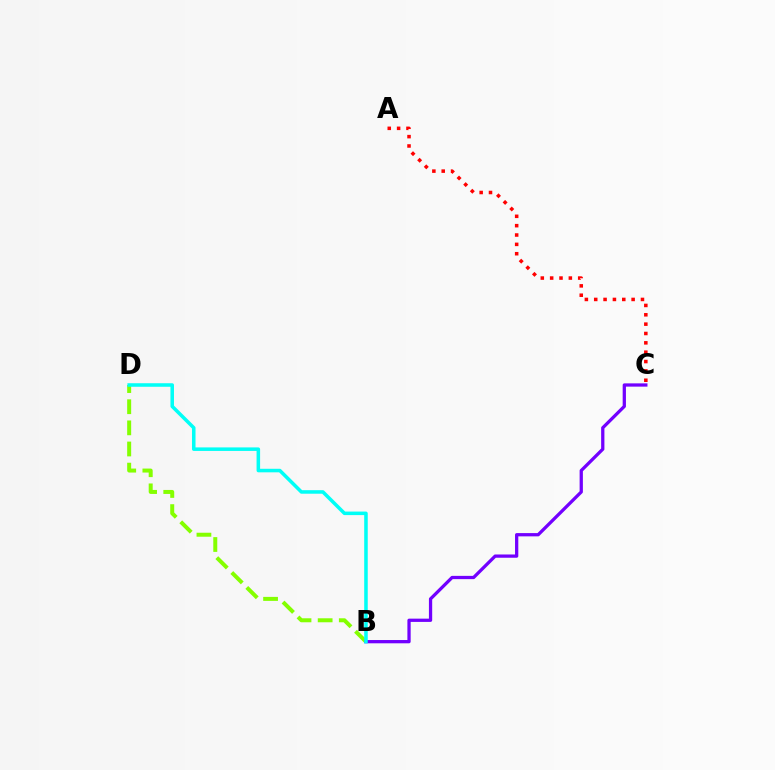{('B', 'D'): [{'color': '#84ff00', 'line_style': 'dashed', 'thickness': 2.87}, {'color': '#00fff6', 'line_style': 'solid', 'thickness': 2.54}], ('A', 'C'): [{'color': '#ff0000', 'line_style': 'dotted', 'thickness': 2.54}], ('B', 'C'): [{'color': '#7200ff', 'line_style': 'solid', 'thickness': 2.35}]}